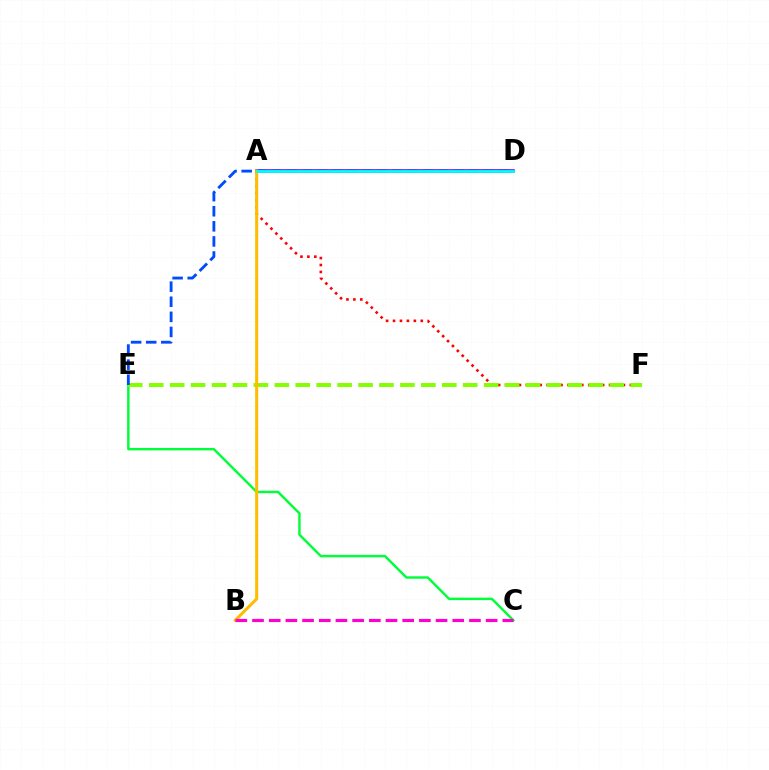{('A', 'F'): [{'color': '#ff0000', 'line_style': 'dotted', 'thickness': 1.88}], ('C', 'E'): [{'color': '#00ff39', 'line_style': 'solid', 'thickness': 1.75}], ('A', 'D'): [{'color': '#7200ff', 'line_style': 'solid', 'thickness': 2.56}, {'color': '#00fff6', 'line_style': 'solid', 'thickness': 2.03}], ('E', 'F'): [{'color': '#84ff00', 'line_style': 'dashed', 'thickness': 2.84}], ('D', 'E'): [{'color': '#004bff', 'line_style': 'dashed', 'thickness': 2.05}], ('A', 'B'): [{'color': '#ffbd00', 'line_style': 'solid', 'thickness': 2.21}], ('B', 'C'): [{'color': '#ff00cf', 'line_style': 'dashed', 'thickness': 2.27}]}